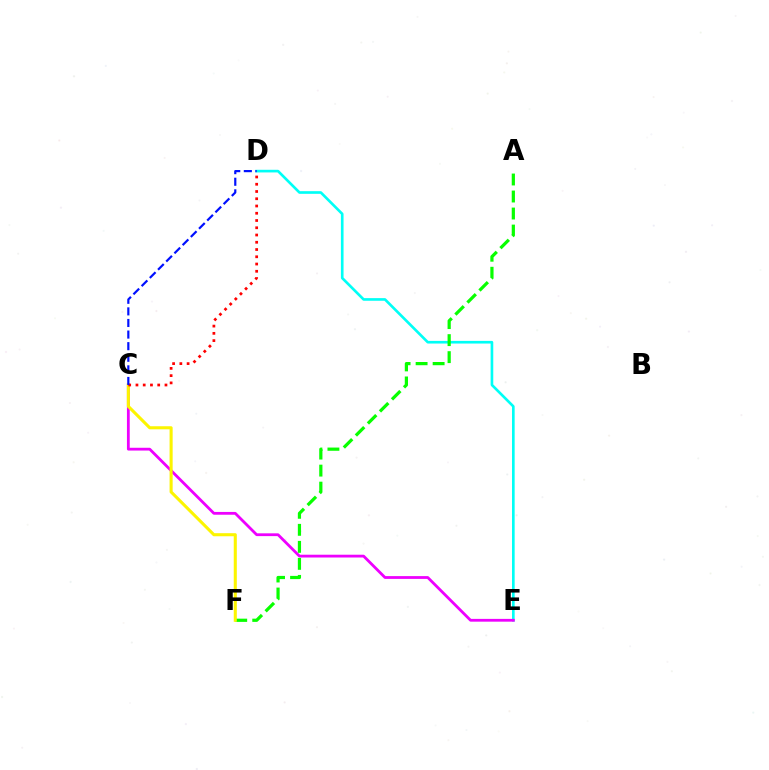{('D', 'E'): [{'color': '#00fff6', 'line_style': 'solid', 'thickness': 1.91}], ('C', 'E'): [{'color': '#ee00ff', 'line_style': 'solid', 'thickness': 2.01}], ('A', 'F'): [{'color': '#08ff00', 'line_style': 'dashed', 'thickness': 2.31}], ('C', 'F'): [{'color': '#fcf500', 'line_style': 'solid', 'thickness': 2.21}], ('C', 'D'): [{'color': '#ff0000', 'line_style': 'dotted', 'thickness': 1.97}, {'color': '#0010ff', 'line_style': 'dashed', 'thickness': 1.58}]}